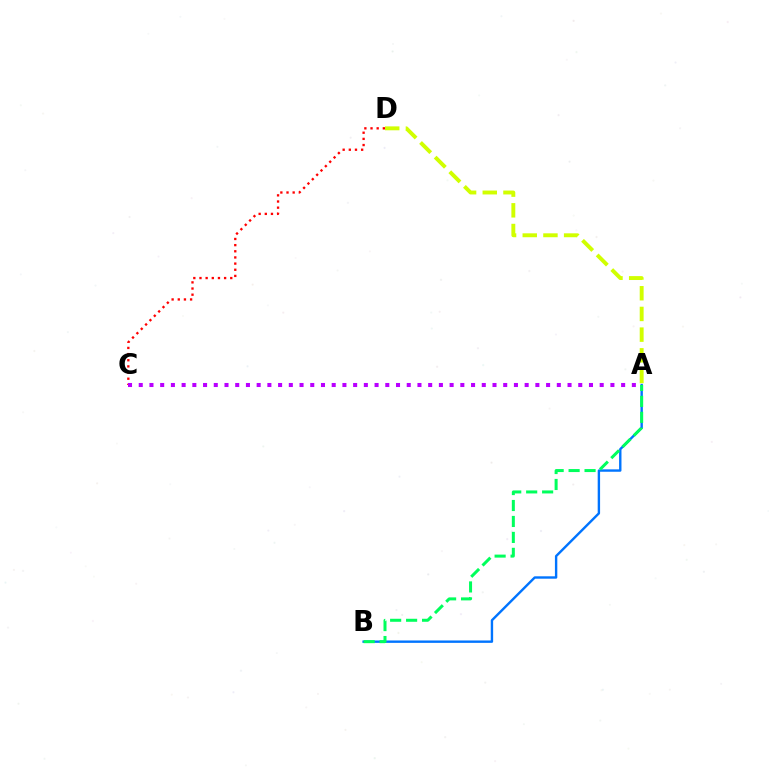{('A', 'B'): [{'color': '#0074ff', 'line_style': 'solid', 'thickness': 1.72}, {'color': '#00ff5c', 'line_style': 'dashed', 'thickness': 2.17}], ('C', 'D'): [{'color': '#ff0000', 'line_style': 'dotted', 'thickness': 1.67}], ('A', 'C'): [{'color': '#b900ff', 'line_style': 'dotted', 'thickness': 2.91}], ('A', 'D'): [{'color': '#d1ff00', 'line_style': 'dashed', 'thickness': 2.81}]}